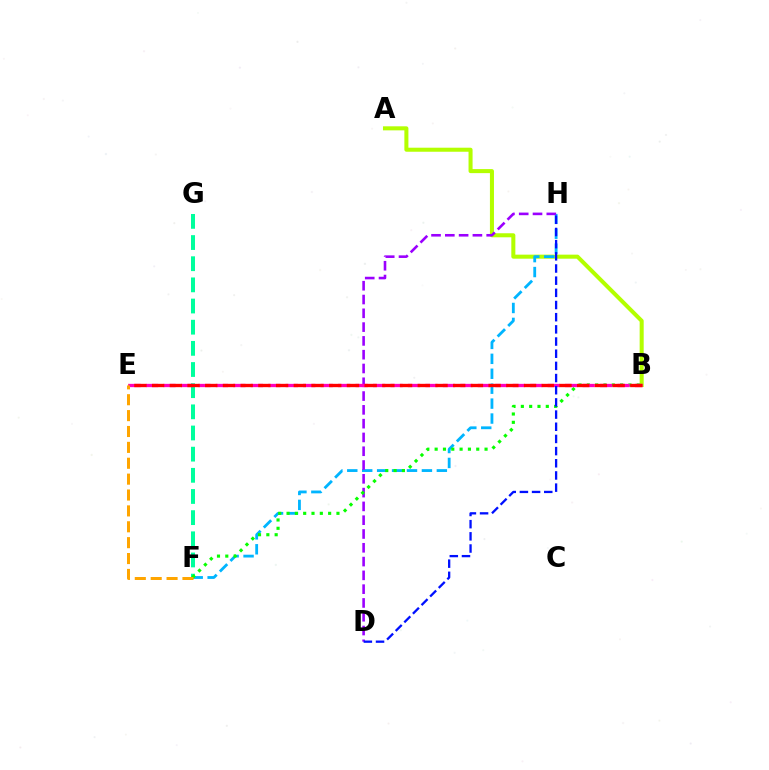{('A', 'B'): [{'color': '#b3ff00', 'line_style': 'solid', 'thickness': 2.91}], ('F', 'H'): [{'color': '#00b5ff', 'line_style': 'dashed', 'thickness': 2.03}], ('D', 'H'): [{'color': '#9b00ff', 'line_style': 'dashed', 'thickness': 1.87}, {'color': '#0010ff', 'line_style': 'dashed', 'thickness': 1.65}], ('F', 'G'): [{'color': '#00ff9d', 'line_style': 'dashed', 'thickness': 2.87}], ('B', 'F'): [{'color': '#08ff00', 'line_style': 'dotted', 'thickness': 2.26}], ('B', 'E'): [{'color': '#ff00bd', 'line_style': 'dashed', 'thickness': 2.37}, {'color': '#ff0000', 'line_style': 'dashed', 'thickness': 2.41}], ('E', 'F'): [{'color': '#ffa500', 'line_style': 'dashed', 'thickness': 2.16}]}